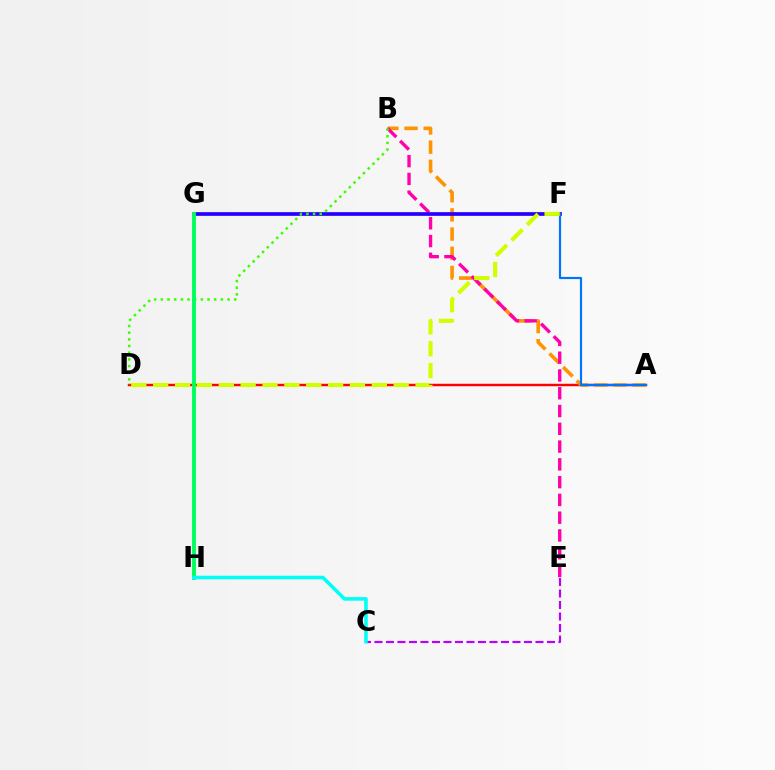{('A', 'D'): [{'color': '#ff0000', 'line_style': 'solid', 'thickness': 1.76}], ('A', 'B'): [{'color': '#ff9400', 'line_style': 'dashed', 'thickness': 2.61}], ('B', 'E'): [{'color': '#ff00ac', 'line_style': 'dashed', 'thickness': 2.41}], ('F', 'G'): [{'color': '#2500ff', 'line_style': 'solid', 'thickness': 2.66}], ('B', 'D'): [{'color': '#3dff00', 'line_style': 'dotted', 'thickness': 1.81}], ('C', 'E'): [{'color': '#b900ff', 'line_style': 'dashed', 'thickness': 1.56}], ('G', 'H'): [{'color': '#00ff5c', 'line_style': 'solid', 'thickness': 2.81}], ('C', 'H'): [{'color': '#00fff6', 'line_style': 'solid', 'thickness': 2.57}], ('A', 'F'): [{'color': '#0074ff', 'line_style': 'solid', 'thickness': 1.57}], ('D', 'F'): [{'color': '#d1ff00', 'line_style': 'dashed', 'thickness': 2.97}]}